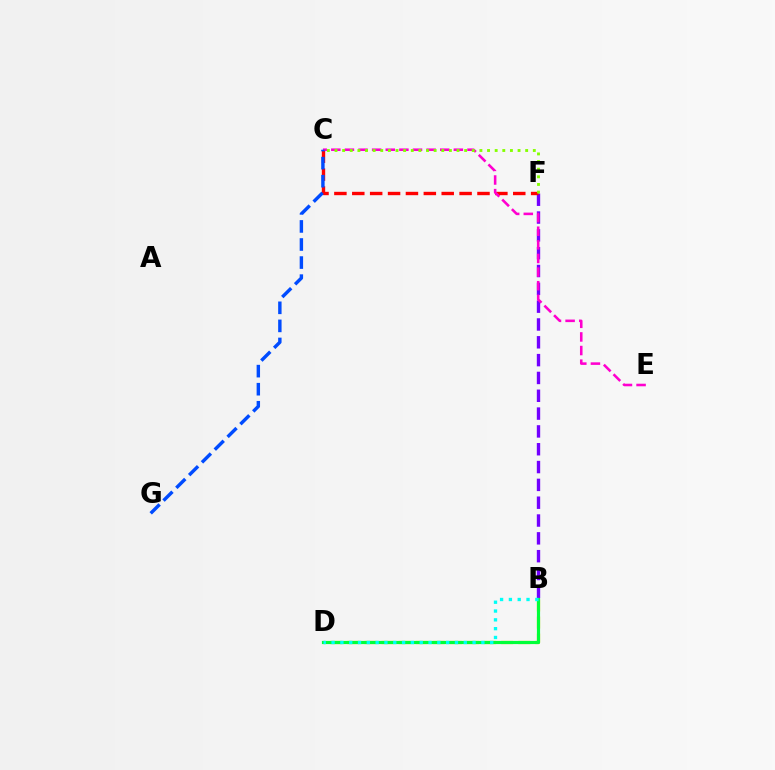{('B', 'F'): [{'color': '#7200ff', 'line_style': 'dashed', 'thickness': 2.42}], ('C', 'F'): [{'color': '#ff0000', 'line_style': 'dashed', 'thickness': 2.43}, {'color': '#84ff00', 'line_style': 'dotted', 'thickness': 2.07}], ('C', 'E'): [{'color': '#ff00cf', 'line_style': 'dashed', 'thickness': 1.85}], ('B', 'D'): [{'color': '#ffbd00', 'line_style': 'dashed', 'thickness': 2.32}, {'color': '#00ff39', 'line_style': 'solid', 'thickness': 2.28}, {'color': '#00fff6', 'line_style': 'dotted', 'thickness': 2.39}], ('C', 'G'): [{'color': '#004bff', 'line_style': 'dashed', 'thickness': 2.45}]}